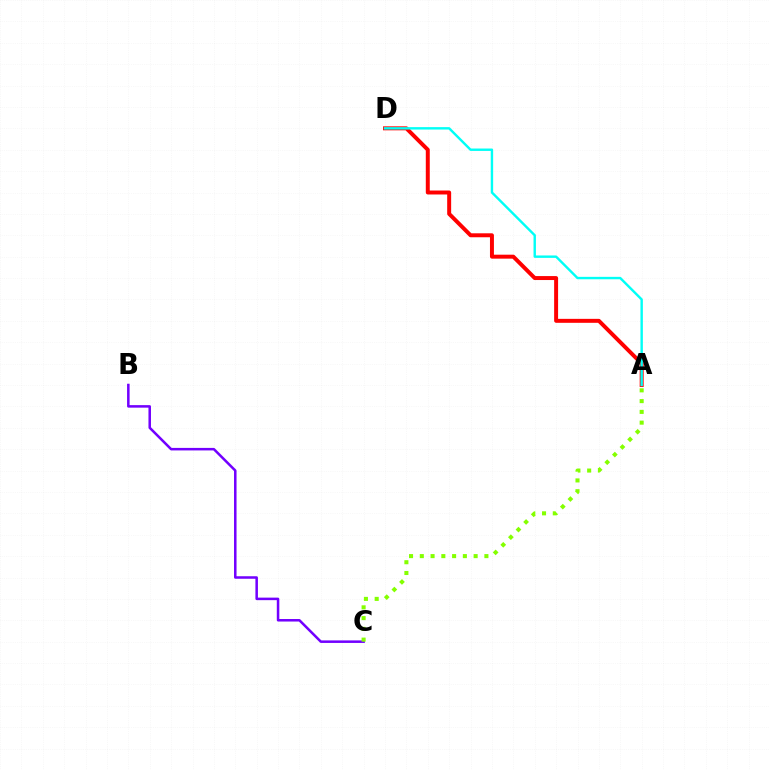{('A', 'D'): [{'color': '#ff0000', 'line_style': 'solid', 'thickness': 2.85}, {'color': '#00fff6', 'line_style': 'solid', 'thickness': 1.73}], ('B', 'C'): [{'color': '#7200ff', 'line_style': 'solid', 'thickness': 1.82}], ('A', 'C'): [{'color': '#84ff00', 'line_style': 'dotted', 'thickness': 2.93}]}